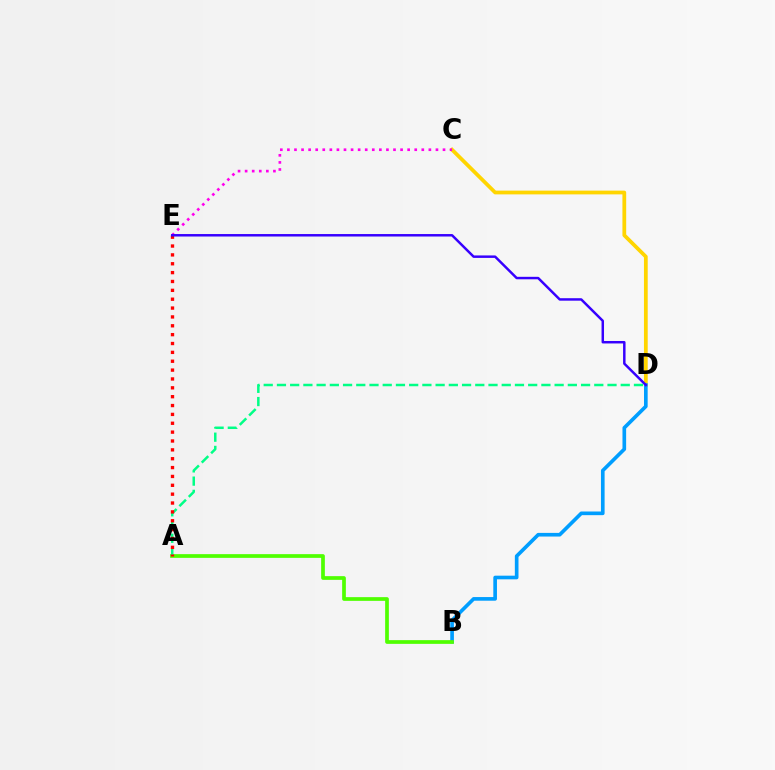{('C', 'D'): [{'color': '#ffd500', 'line_style': 'solid', 'thickness': 2.7}], ('B', 'D'): [{'color': '#009eff', 'line_style': 'solid', 'thickness': 2.63}], ('A', 'B'): [{'color': '#4fff00', 'line_style': 'solid', 'thickness': 2.67}], ('A', 'D'): [{'color': '#00ff86', 'line_style': 'dashed', 'thickness': 1.8}], ('C', 'E'): [{'color': '#ff00ed', 'line_style': 'dotted', 'thickness': 1.92}], ('A', 'E'): [{'color': '#ff0000', 'line_style': 'dotted', 'thickness': 2.41}], ('D', 'E'): [{'color': '#3700ff', 'line_style': 'solid', 'thickness': 1.78}]}